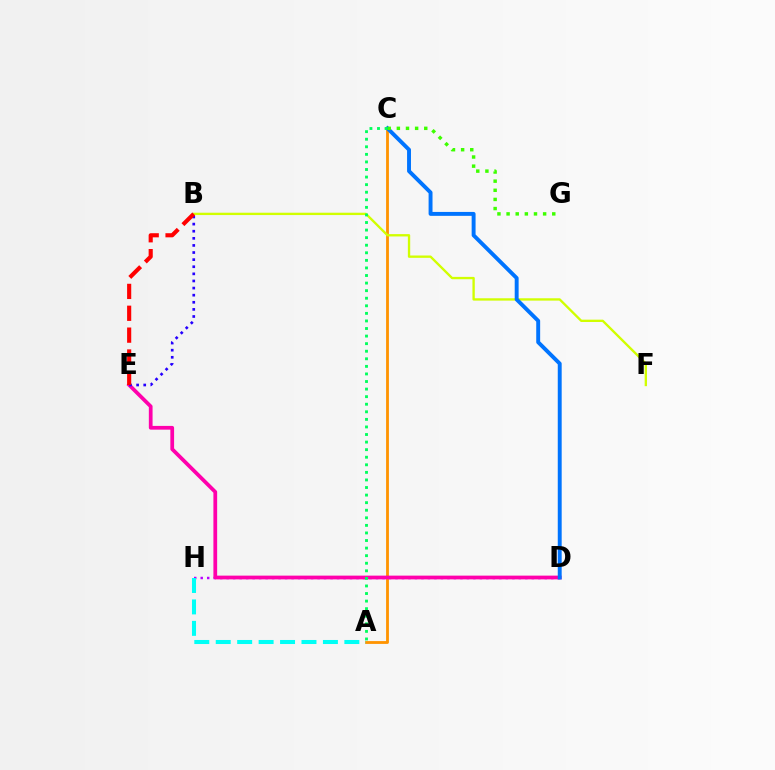{('A', 'C'): [{'color': '#ff9400', 'line_style': 'solid', 'thickness': 2.03}, {'color': '#00ff5c', 'line_style': 'dotted', 'thickness': 2.06}], ('D', 'H'): [{'color': '#b900ff', 'line_style': 'dotted', 'thickness': 1.76}], ('D', 'E'): [{'color': '#ff00ac', 'line_style': 'solid', 'thickness': 2.7}], ('B', 'F'): [{'color': '#d1ff00', 'line_style': 'solid', 'thickness': 1.68}], ('C', 'D'): [{'color': '#0074ff', 'line_style': 'solid', 'thickness': 2.82}], ('B', 'E'): [{'color': '#2500ff', 'line_style': 'dotted', 'thickness': 1.93}, {'color': '#ff0000', 'line_style': 'dashed', 'thickness': 2.97}], ('A', 'H'): [{'color': '#00fff6', 'line_style': 'dashed', 'thickness': 2.91}], ('C', 'G'): [{'color': '#3dff00', 'line_style': 'dotted', 'thickness': 2.48}]}